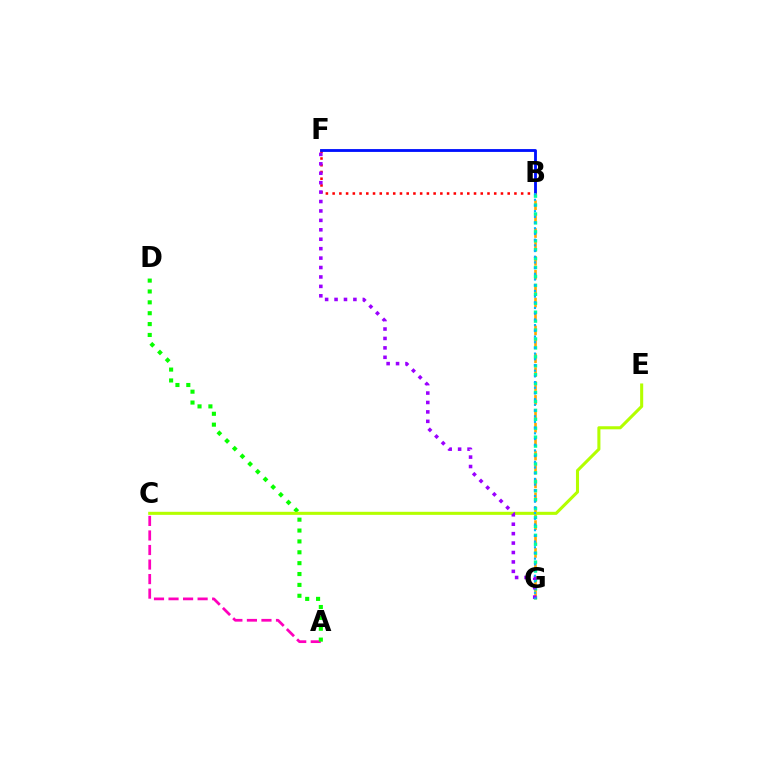{('A', 'C'): [{'color': '#ff00bd', 'line_style': 'dashed', 'thickness': 1.98}], ('B', 'F'): [{'color': '#ff0000', 'line_style': 'dotted', 'thickness': 1.83}, {'color': '#0010ff', 'line_style': 'solid', 'thickness': 2.04}], ('B', 'G'): [{'color': '#ffa500', 'line_style': 'dashed', 'thickness': 1.89}, {'color': '#00ff9d', 'line_style': 'dotted', 'thickness': 2.43}, {'color': '#00b5ff', 'line_style': 'dotted', 'thickness': 1.55}], ('A', 'D'): [{'color': '#08ff00', 'line_style': 'dotted', 'thickness': 2.95}], ('C', 'E'): [{'color': '#b3ff00', 'line_style': 'solid', 'thickness': 2.21}], ('F', 'G'): [{'color': '#9b00ff', 'line_style': 'dotted', 'thickness': 2.56}]}